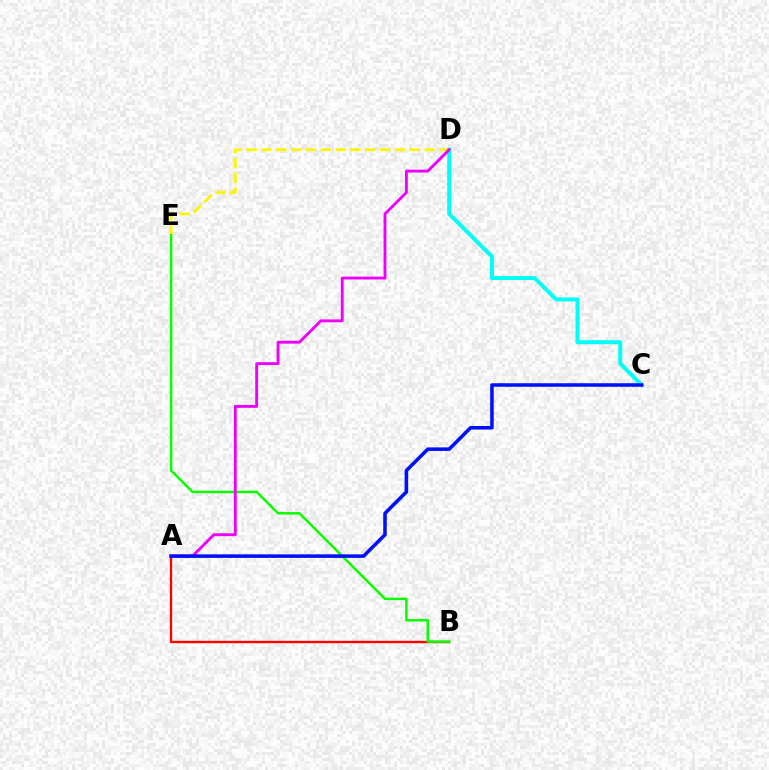{('A', 'B'): [{'color': '#ff0000', 'line_style': 'solid', 'thickness': 1.7}], ('D', 'E'): [{'color': '#fcf500', 'line_style': 'dashed', 'thickness': 2.02}], ('C', 'D'): [{'color': '#00fff6', 'line_style': 'solid', 'thickness': 2.85}], ('B', 'E'): [{'color': '#08ff00', 'line_style': 'solid', 'thickness': 1.77}], ('A', 'D'): [{'color': '#ee00ff', 'line_style': 'solid', 'thickness': 2.06}], ('A', 'C'): [{'color': '#0010ff', 'line_style': 'solid', 'thickness': 2.56}]}